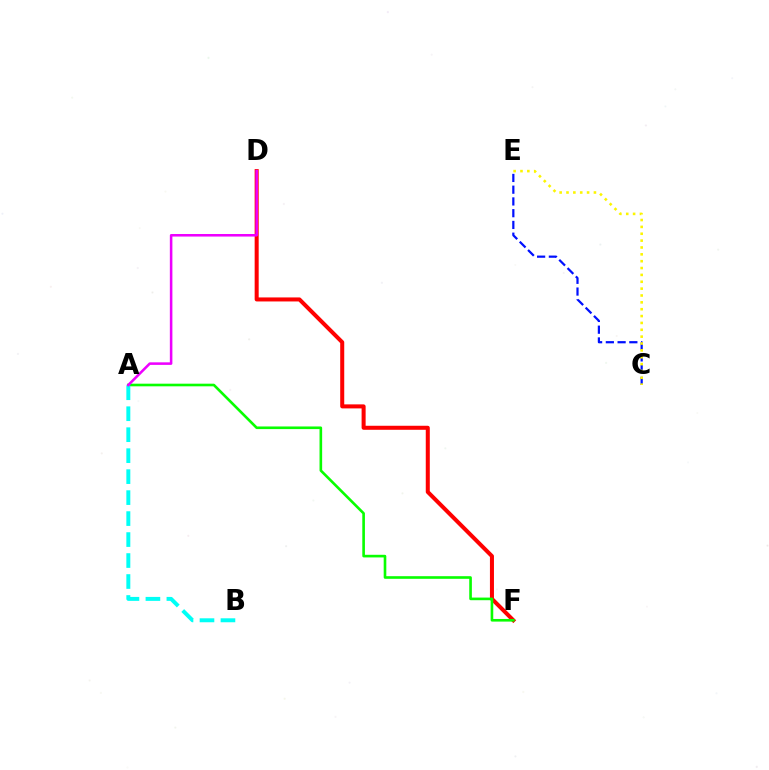{('C', 'E'): [{'color': '#0010ff', 'line_style': 'dashed', 'thickness': 1.6}, {'color': '#fcf500', 'line_style': 'dotted', 'thickness': 1.86}], ('D', 'F'): [{'color': '#ff0000', 'line_style': 'solid', 'thickness': 2.9}], ('A', 'F'): [{'color': '#08ff00', 'line_style': 'solid', 'thickness': 1.89}], ('A', 'B'): [{'color': '#00fff6', 'line_style': 'dashed', 'thickness': 2.85}], ('A', 'D'): [{'color': '#ee00ff', 'line_style': 'solid', 'thickness': 1.84}]}